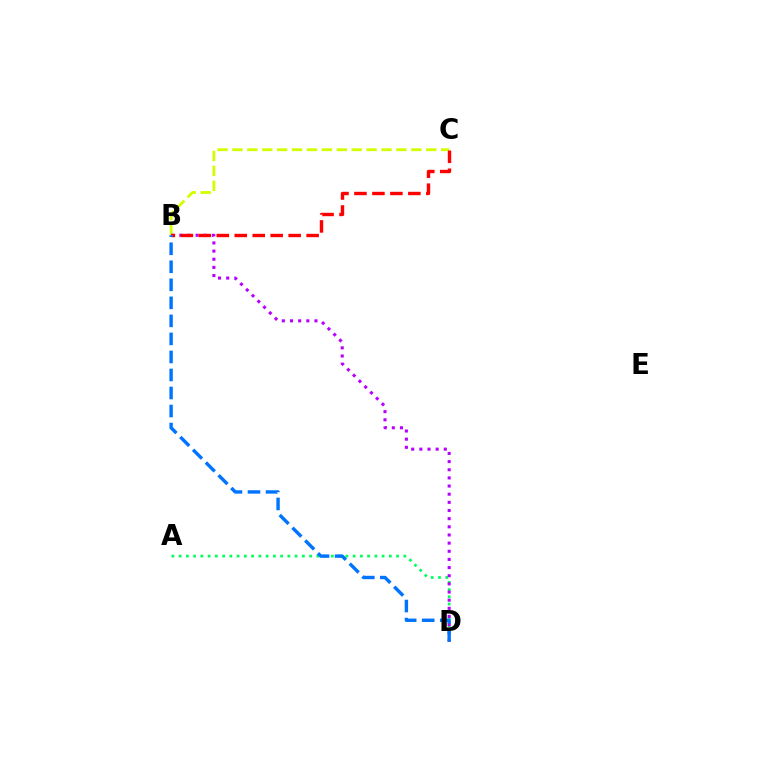{('A', 'D'): [{'color': '#00ff5c', 'line_style': 'dotted', 'thickness': 1.97}], ('B', 'C'): [{'color': '#d1ff00', 'line_style': 'dashed', 'thickness': 2.02}, {'color': '#ff0000', 'line_style': 'dashed', 'thickness': 2.44}], ('B', 'D'): [{'color': '#b900ff', 'line_style': 'dotted', 'thickness': 2.21}, {'color': '#0074ff', 'line_style': 'dashed', 'thickness': 2.45}]}